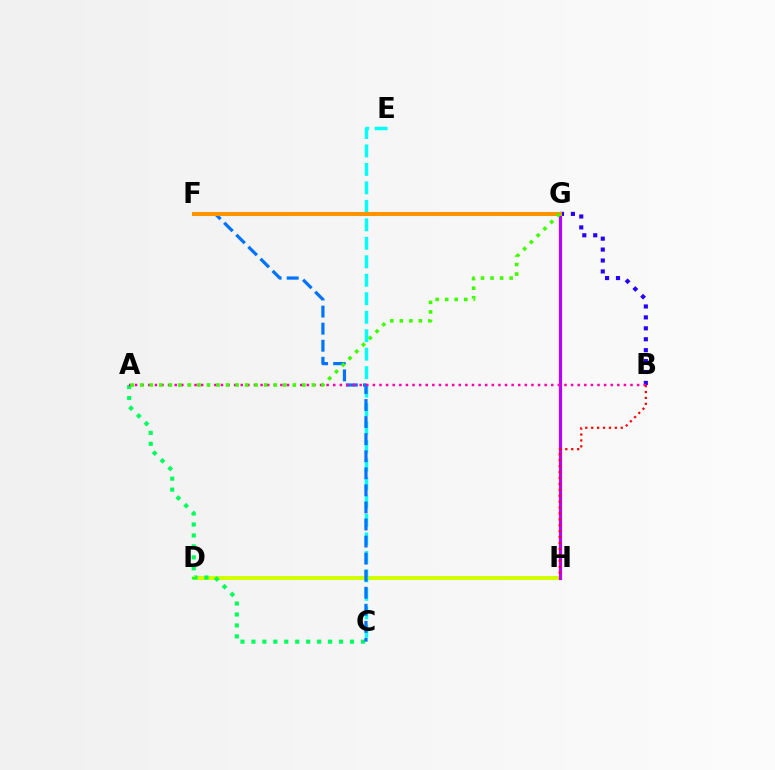{('B', 'G'): [{'color': '#2500ff', 'line_style': 'dotted', 'thickness': 2.97}], ('D', 'H'): [{'color': '#d1ff00', 'line_style': 'solid', 'thickness': 2.9}], ('G', 'H'): [{'color': '#b900ff', 'line_style': 'solid', 'thickness': 2.31}], ('C', 'E'): [{'color': '#00fff6', 'line_style': 'dashed', 'thickness': 2.51}], ('A', 'C'): [{'color': '#00ff5c', 'line_style': 'dotted', 'thickness': 2.98}], ('C', 'F'): [{'color': '#0074ff', 'line_style': 'dashed', 'thickness': 2.32}], ('A', 'B'): [{'color': '#ff00ac', 'line_style': 'dotted', 'thickness': 1.79}], ('F', 'G'): [{'color': '#ff9400', 'line_style': 'solid', 'thickness': 2.89}], ('B', 'H'): [{'color': '#ff0000', 'line_style': 'dotted', 'thickness': 1.61}], ('A', 'G'): [{'color': '#3dff00', 'line_style': 'dotted', 'thickness': 2.59}]}